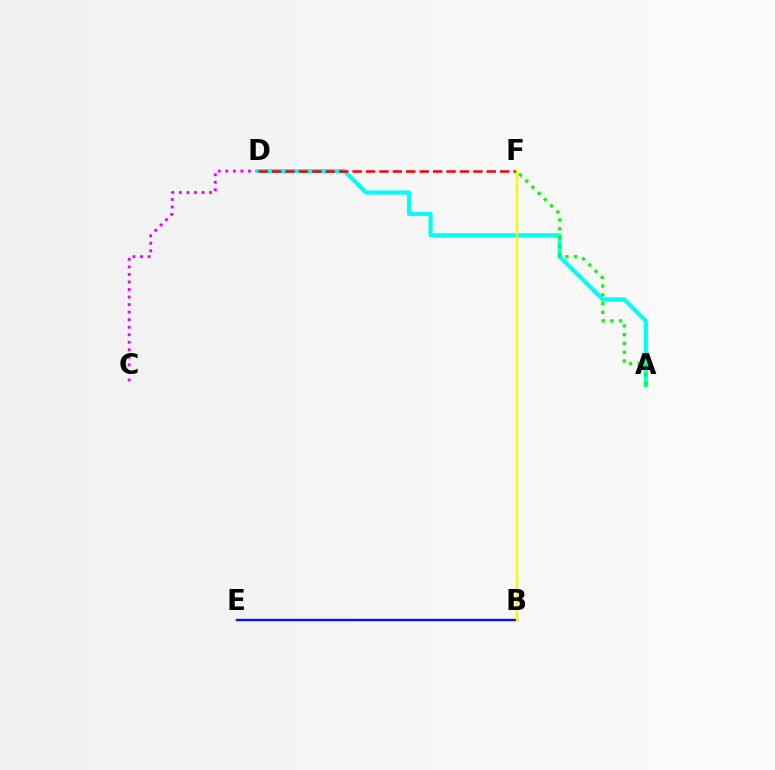{('C', 'D'): [{'color': '#ee00ff', 'line_style': 'dotted', 'thickness': 2.05}], ('A', 'D'): [{'color': '#00fff6', 'line_style': 'solid', 'thickness': 2.97}], ('D', 'F'): [{'color': '#ff0000', 'line_style': 'dashed', 'thickness': 1.82}], ('A', 'F'): [{'color': '#08ff00', 'line_style': 'dotted', 'thickness': 2.38}], ('B', 'E'): [{'color': '#0010ff', 'line_style': 'solid', 'thickness': 1.7}], ('B', 'F'): [{'color': '#fcf500', 'line_style': 'solid', 'thickness': 1.66}]}